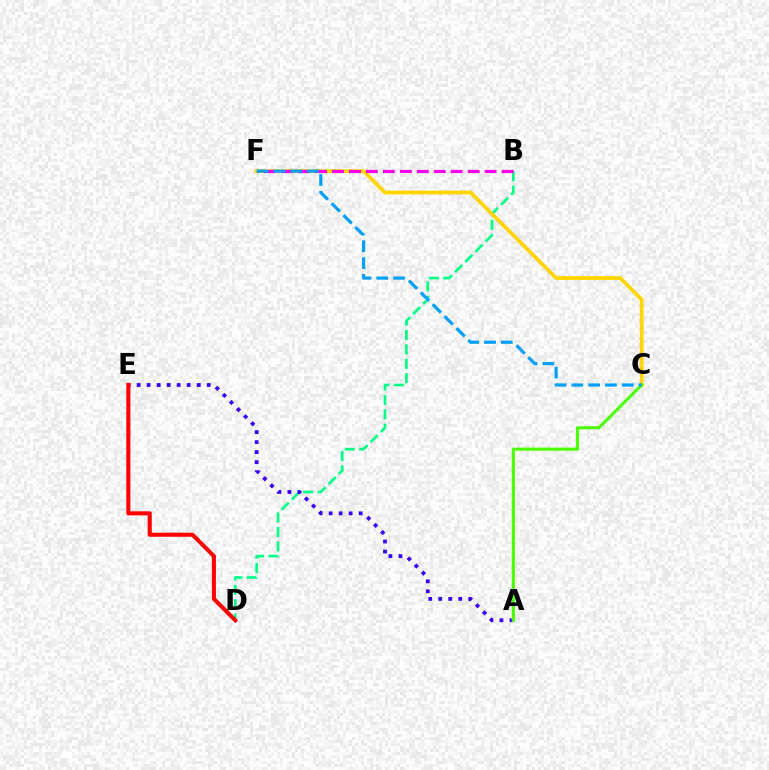{('B', 'D'): [{'color': '#00ff86', 'line_style': 'dashed', 'thickness': 1.95}], ('A', 'E'): [{'color': '#3700ff', 'line_style': 'dotted', 'thickness': 2.72}], ('C', 'F'): [{'color': '#ffd500', 'line_style': 'solid', 'thickness': 2.71}, {'color': '#009eff', 'line_style': 'dashed', 'thickness': 2.28}], ('A', 'C'): [{'color': '#4fff00', 'line_style': 'solid', 'thickness': 2.26}], ('B', 'F'): [{'color': '#ff00ed', 'line_style': 'dashed', 'thickness': 2.3}], ('D', 'E'): [{'color': '#ff0000', 'line_style': 'solid', 'thickness': 2.92}]}